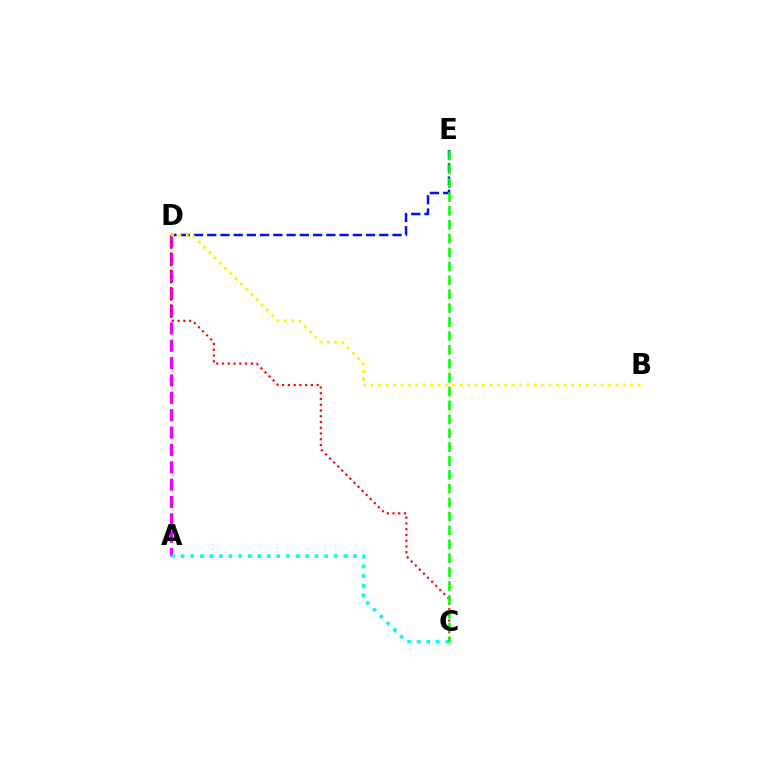{('A', 'D'): [{'color': '#ee00ff', 'line_style': 'dashed', 'thickness': 2.36}], ('C', 'D'): [{'color': '#ff0000', 'line_style': 'dotted', 'thickness': 1.56}], ('A', 'C'): [{'color': '#00fff6', 'line_style': 'dotted', 'thickness': 2.6}], ('D', 'E'): [{'color': '#0010ff', 'line_style': 'dashed', 'thickness': 1.8}], ('C', 'E'): [{'color': '#08ff00', 'line_style': 'dashed', 'thickness': 1.89}], ('B', 'D'): [{'color': '#fcf500', 'line_style': 'dotted', 'thickness': 2.01}]}